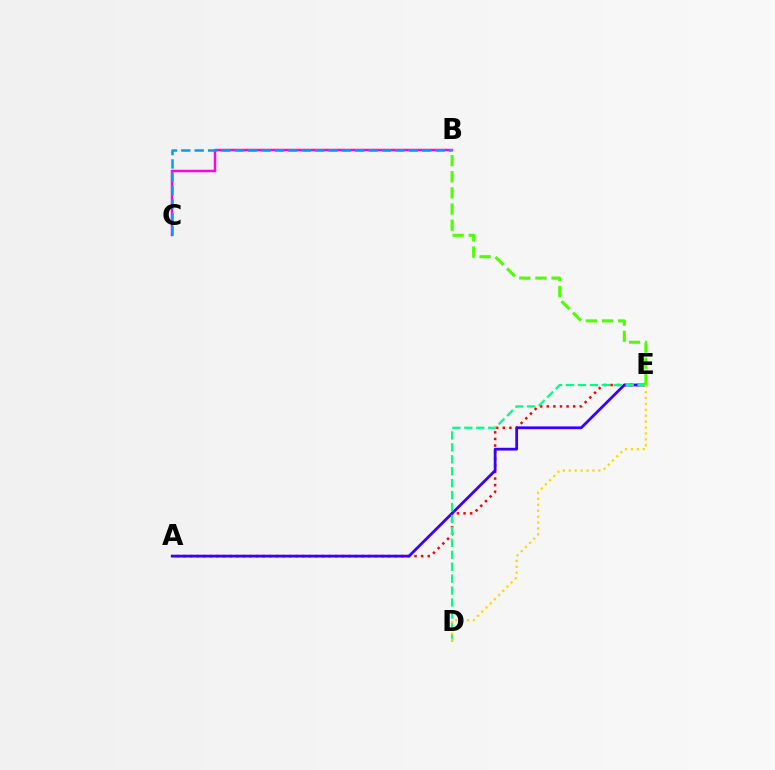{('B', 'C'): [{'color': '#ff00ed', 'line_style': 'solid', 'thickness': 1.78}, {'color': '#009eff', 'line_style': 'dashed', 'thickness': 1.82}], ('A', 'E'): [{'color': '#ff0000', 'line_style': 'dotted', 'thickness': 1.79}, {'color': '#3700ff', 'line_style': 'solid', 'thickness': 2.0}], ('D', 'E'): [{'color': '#00ff86', 'line_style': 'dashed', 'thickness': 1.62}, {'color': '#ffd500', 'line_style': 'dotted', 'thickness': 1.61}], ('B', 'E'): [{'color': '#4fff00', 'line_style': 'dashed', 'thickness': 2.19}]}